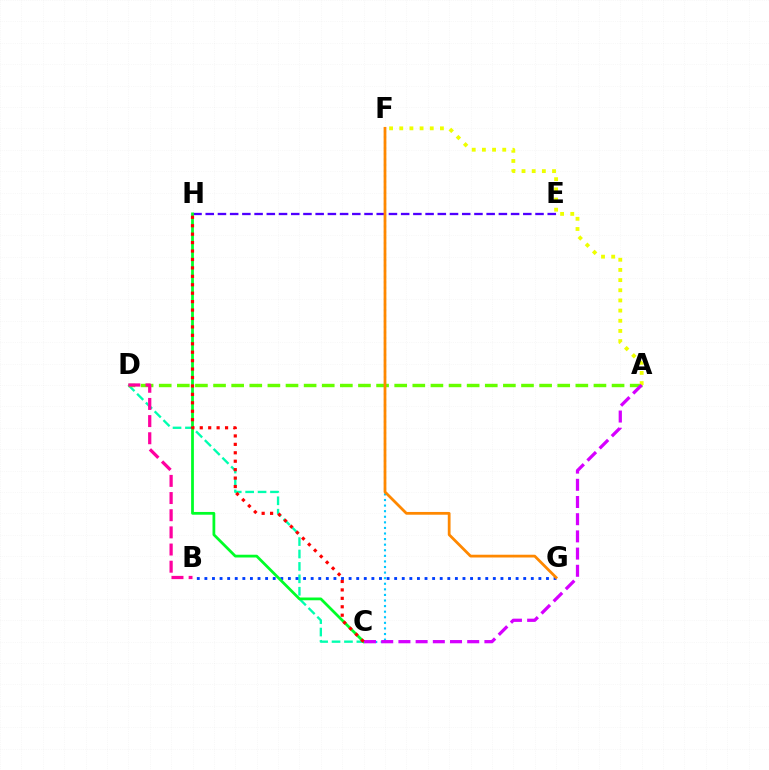{('C', 'D'): [{'color': '#00ffaf', 'line_style': 'dashed', 'thickness': 1.69}], ('E', 'H'): [{'color': '#4f00ff', 'line_style': 'dashed', 'thickness': 1.66}], ('C', 'F'): [{'color': '#00c7ff', 'line_style': 'dotted', 'thickness': 1.52}], ('A', 'D'): [{'color': '#66ff00', 'line_style': 'dashed', 'thickness': 2.46}], ('A', 'F'): [{'color': '#eeff00', 'line_style': 'dotted', 'thickness': 2.76}], ('B', 'G'): [{'color': '#003fff', 'line_style': 'dotted', 'thickness': 2.06}], ('C', 'H'): [{'color': '#00ff27', 'line_style': 'solid', 'thickness': 1.99}, {'color': '#ff0000', 'line_style': 'dotted', 'thickness': 2.29}], ('A', 'C'): [{'color': '#d600ff', 'line_style': 'dashed', 'thickness': 2.34}], ('F', 'G'): [{'color': '#ff8800', 'line_style': 'solid', 'thickness': 1.99}], ('B', 'D'): [{'color': '#ff00a0', 'line_style': 'dashed', 'thickness': 2.33}]}